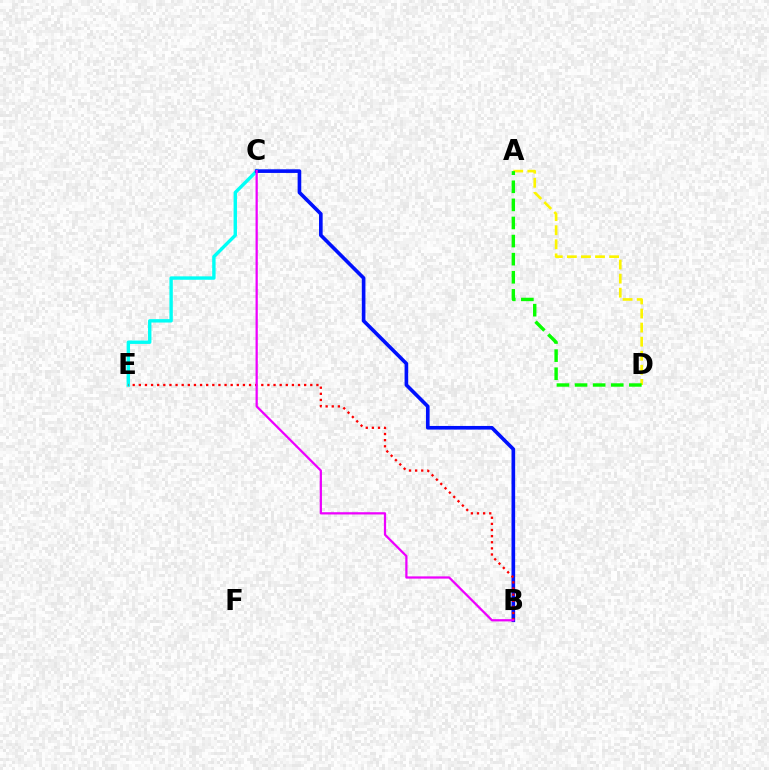{('A', 'D'): [{'color': '#fcf500', 'line_style': 'dashed', 'thickness': 1.91}, {'color': '#08ff00', 'line_style': 'dashed', 'thickness': 2.46}], ('C', 'E'): [{'color': '#00fff6', 'line_style': 'solid', 'thickness': 2.45}], ('B', 'C'): [{'color': '#0010ff', 'line_style': 'solid', 'thickness': 2.62}, {'color': '#ee00ff', 'line_style': 'solid', 'thickness': 1.62}], ('B', 'E'): [{'color': '#ff0000', 'line_style': 'dotted', 'thickness': 1.66}]}